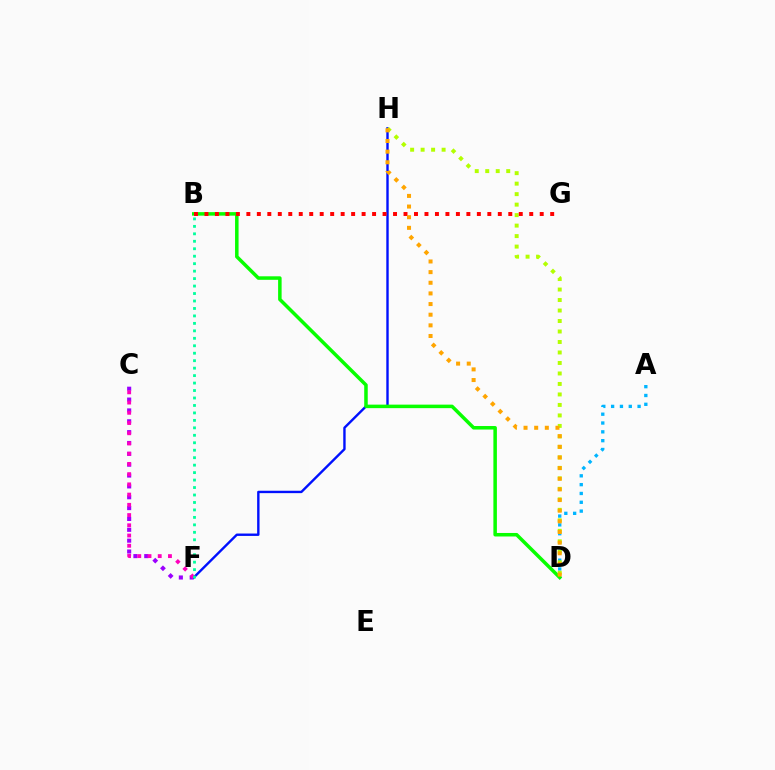{('C', 'F'): [{'color': '#9b00ff', 'line_style': 'dotted', 'thickness': 2.95}, {'color': '#ff00bd', 'line_style': 'dotted', 'thickness': 2.78}], ('A', 'D'): [{'color': '#00b5ff', 'line_style': 'dotted', 'thickness': 2.4}], ('F', 'H'): [{'color': '#0010ff', 'line_style': 'solid', 'thickness': 1.72}], ('B', 'D'): [{'color': '#08ff00', 'line_style': 'solid', 'thickness': 2.53}], ('D', 'H'): [{'color': '#b3ff00', 'line_style': 'dotted', 'thickness': 2.85}, {'color': '#ffa500', 'line_style': 'dotted', 'thickness': 2.89}], ('B', 'F'): [{'color': '#00ff9d', 'line_style': 'dotted', 'thickness': 2.03}], ('B', 'G'): [{'color': '#ff0000', 'line_style': 'dotted', 'thickness': 2.85}]}